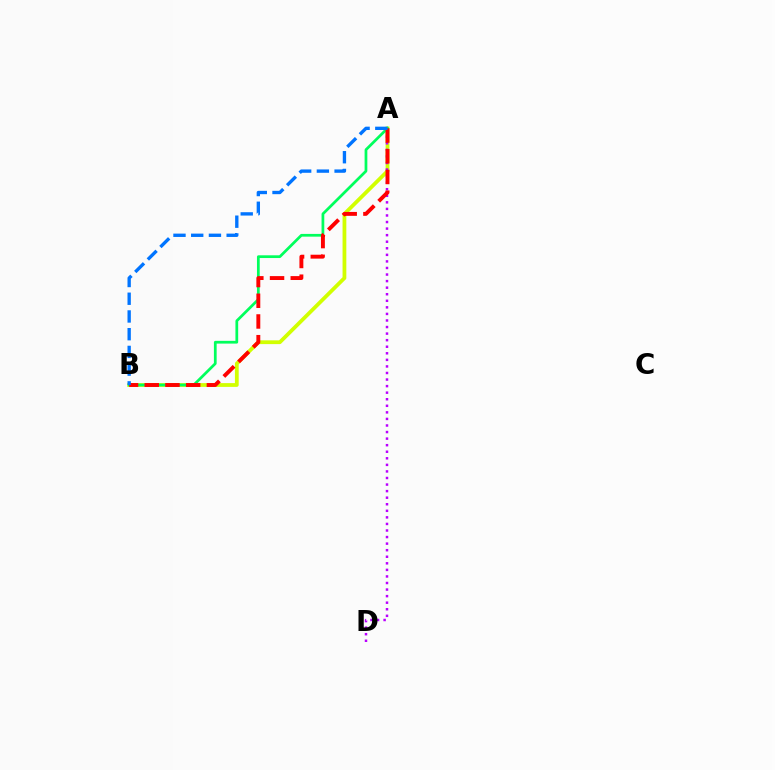{('A', 'B'): [{'color': '#d1ff00', 'line_style': 'solid', 'thickness': 2.72}, {'color': '#00ff5c', 'line_style': 'solid', 'thickness': 1.97}, {'color': '#ff0000', 'line_style': 'dashed', 'thickness': 2.81}, {'color': '#0074ff', 'line_style': 'dashed', 'thickness': 2.41}], ('A', 'D'): [{'color': '#b900ff', 'line_style': 'dotted', 'thickness': 1.78}]}